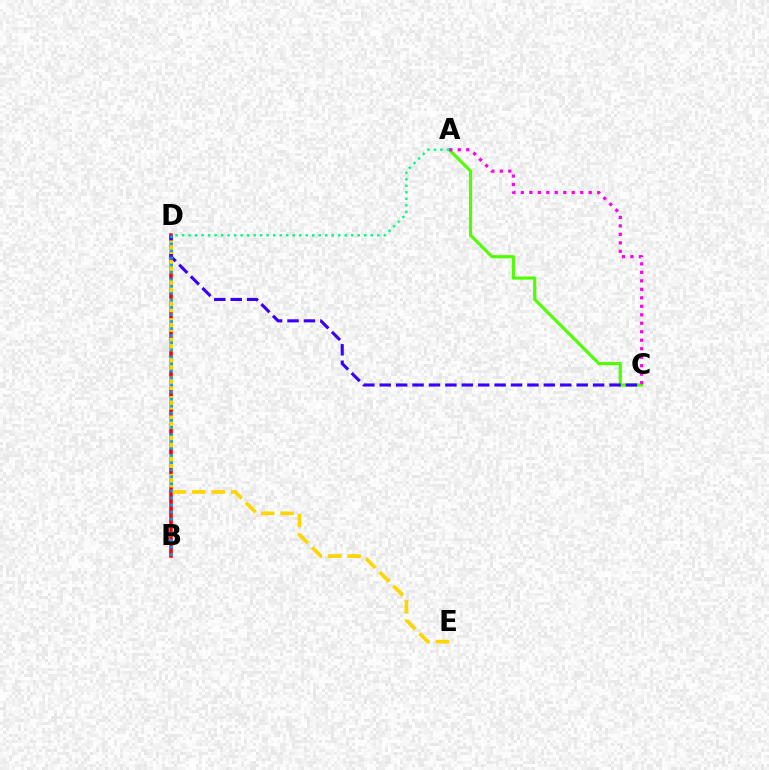{('A', 'C'): [{'color': '#4fff00', 'line_style': 'solid', 'thickness': 2.25}, {'color': '#ff00ed', 'line_style': 'dotted', 'thickness': 2.31}], ('B', 'D'): [{'color': '#ff0000', 'line_style': 'solid', 'thickness': 2.54}, {'color': '#009eff', 'line_style': 'dotted', 'thickness': 1.92}], ('C', 'D'): [{'color': '#3700ff', 'line_style': 'dashed', 'thickness': 2.23}], ('D', 'E'): [{'color': '#ffd500', 'line_style': 'dashed', 'thickness': 2.64}], ('A', 'D'): [{'color': '#00ff86', 'line_style': 'dotted', 'thickness': 1.77}]}